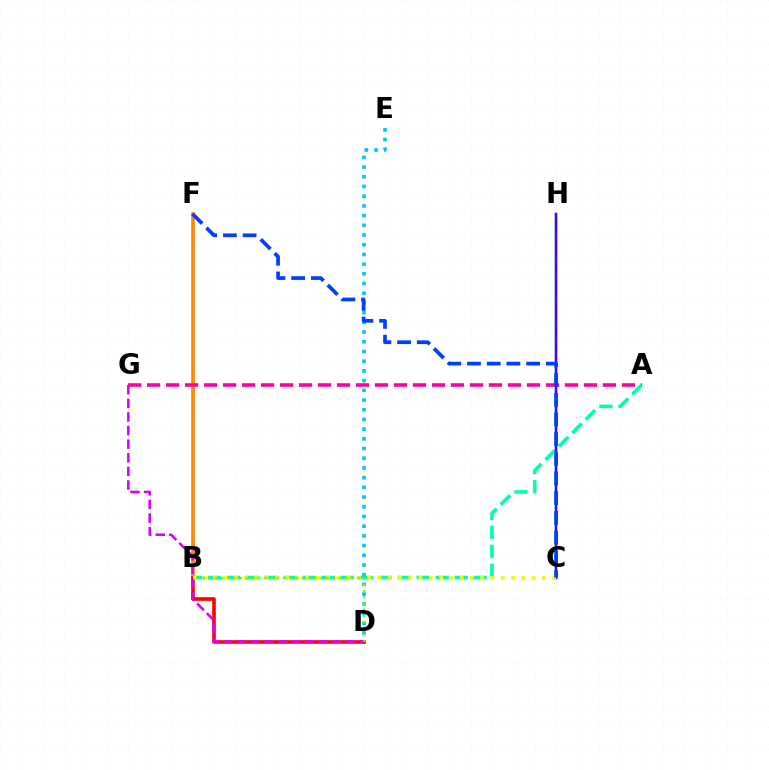{('C', 'H'): [{'color': '#00ff27', 'line_style': 'solid', 'thickness': 1.71}, {'color': '#4f00ff', 'line_style': 'solid', 'thickness': 1.79}], ('B', 'F'): [{'color': '#ff8800', 'line_style': 'solid', 'thickness': 2.63}], ('A', 'G'): [{'color': '#ff00a0', 'line_style': 'dashed', 'thickness': 2.58}], ('A', 'B'): [{'color': '#00ffaf', 'line_style': 'dashed', 'thickness': 2.58}], ('B', 'D'): [{'color': '#ff0000', 'line_style': 'solid', 'thickness': 2.61}, {'color': '#66ff00', 'line_style': 'dotted', 'thickness': 1.69}], ('B', 'C'): [{'color': '#eeff00', 'line_style': 'dotted', 'thickness': 2.79}], ('D', 'E'): [{'color': '#00c7ff', 'line_style': 'dotted', 'thickness': 2.64}], ('C', 'F'): [{'color': '#003fff', 'line_style': 'dashed', 'thickness': 2.68}], ('D', 'G'): [{'color': '#d600ff', 'line_style': 'dashed', 'thickness': 1.85}]}